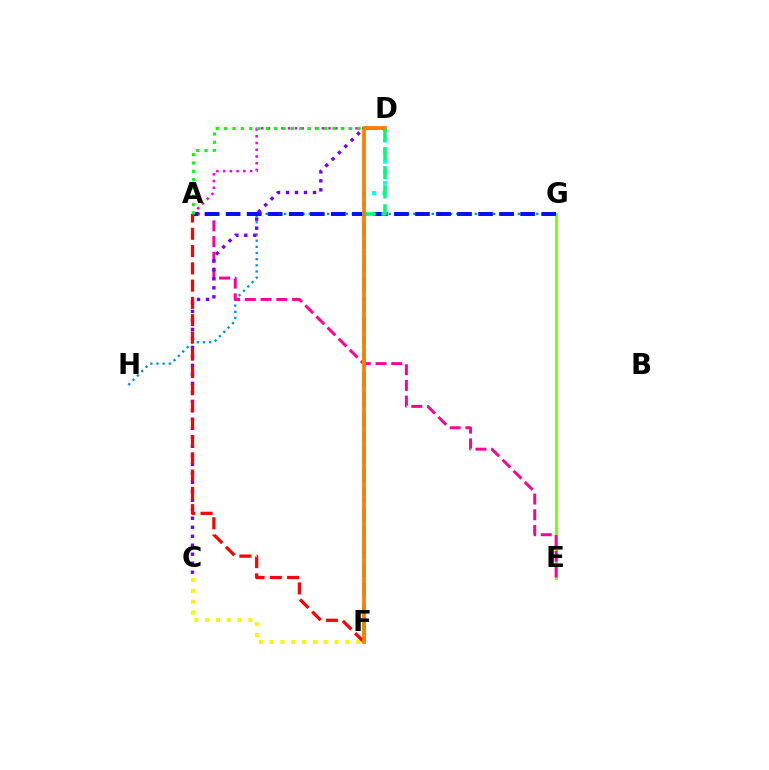{('A', 'D'): [{'color': '#ee00ff', 'line_style': 'dotted', 'thickness': 1.83}, {'color': '#08ff00', 'line_style': 'dotted', 'thickness': 2.26}], ('G', 'H'): [{'color': '#008cff', 'line_style': 'dotted', 'thickness': 1.67}], ('E', 'G'): [{'color': '#84ff00', 'line_style': 'solid', 'thickness': 2.21}], ('A', 'E'): [{'color': '#ff0094', 'line_style': 'dashed', 'thickness': 2.14}], ('D', 'F'): [{'color': '#00fff6', 'line_style': 'dotted', 'thickness': 2.87}, {'color': '#00ff74', 'line_style': 'dashed', 'thickness': 2.59}, {'color': '#ff7c00', 'line_style': 'solid', 'thickness': 2.68}], ('A', 'G'): [{'color': '#0010ff', 'line_style': 'dashed', 'thickness': 2.86}], ('C', 'F'): [{'color': '#fcf500', 'line_style': 'dotted', 'thickness': 2.94}], ('C', 'D'): [{'color': '#7200ff', 'line_style': 'dotted', 'thickness': 2.44}], ('A', 'F'): [{'color': '#ff0000', 'line_style': 'dashed', 'thickness': 2.35}]}